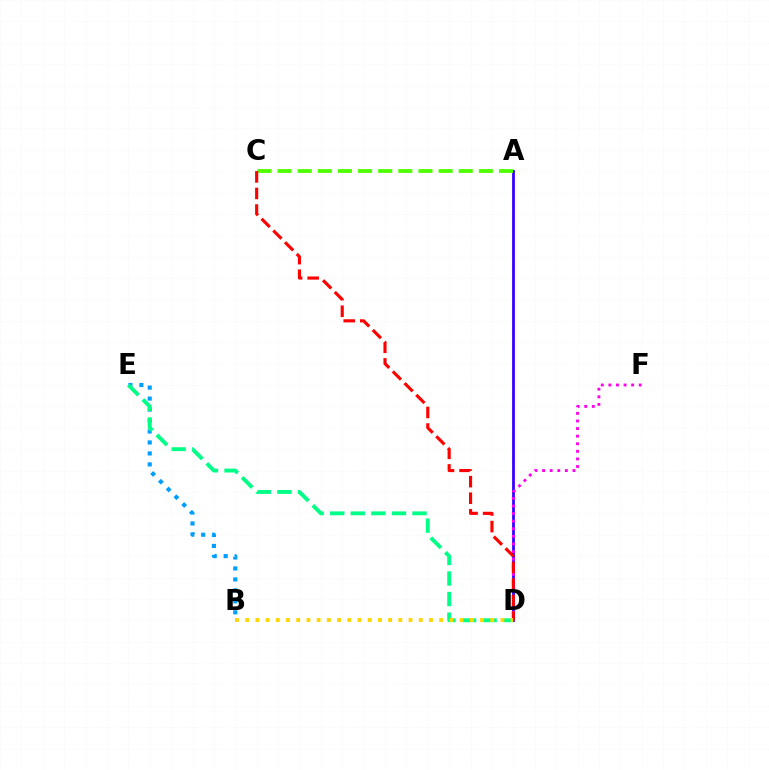{('A', 'D'): [{'color': '#3700ff', 'line_style': 'solid', 'thickness': 2.0}], ('B', 'E'): [{'color': '#009eff', 'line_style': 'dotted', 'thickness': 2.98}], ('A', 'C'): [{'color': '#4fff00', 'line_style': 'dashed', 'thickness': 2.73}], ('D', 'F'): [{'color': '#ff00ed', 'line_style': 'dotted', 'thickness': 2.06}], ('D', 'E'): [{'color': '#00ff86', 'line_style': 'dashed', 'thickness': 2.79}], ('C', 'D'): [{'color': '#ff0000', 'line_style': 'dashed', 'thickness': 2.25}], ('B', 'D'): [{'color': '#ffd500', 'line_style': 'dotted', 'thickness': 2.77}]}